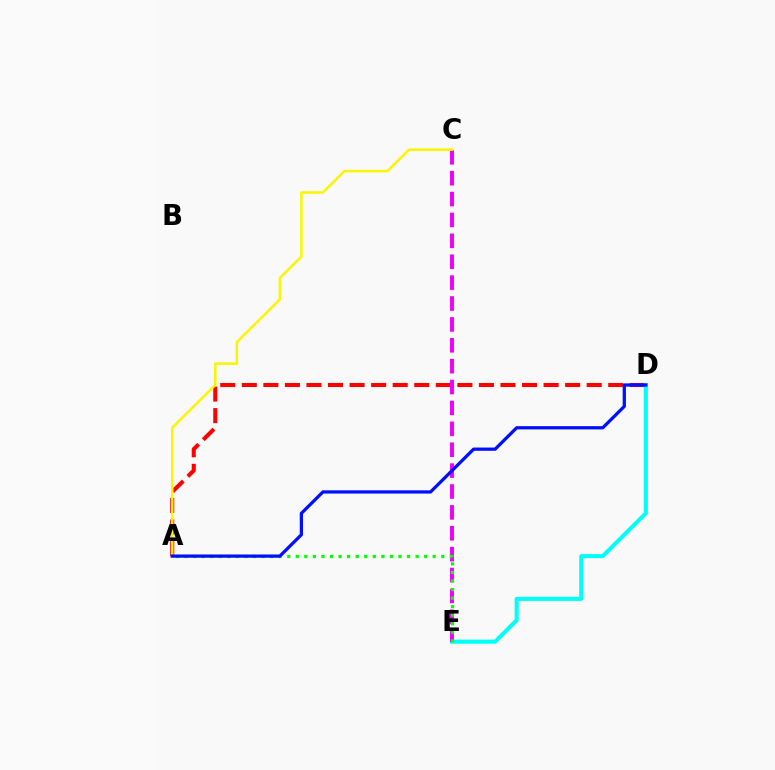{('A', 'D'): [{'color': '#ff0000', 'line_style': 'dashed', 'thickness': 2.93}, {'color': '#0010ff', 'line_style': 'solid', 'thickness': 2.34}], ('D', 'E'): [{'color': '#00fff6', 'line_style': 'solid', 'thickness': 2.93}], ('C', 'E'): [{'color': '#ee00ff', 'line_style': 'dashed', 'thickness': 2.84}], ('A', 'E'): [{'color': '#08ff00', 'line_style': 'dotted', 'thickness': 2.32}], ('A', 'C'): [{'color': '#fcf500', 'line_style': 'solid', 'thickness': 1.81}]}